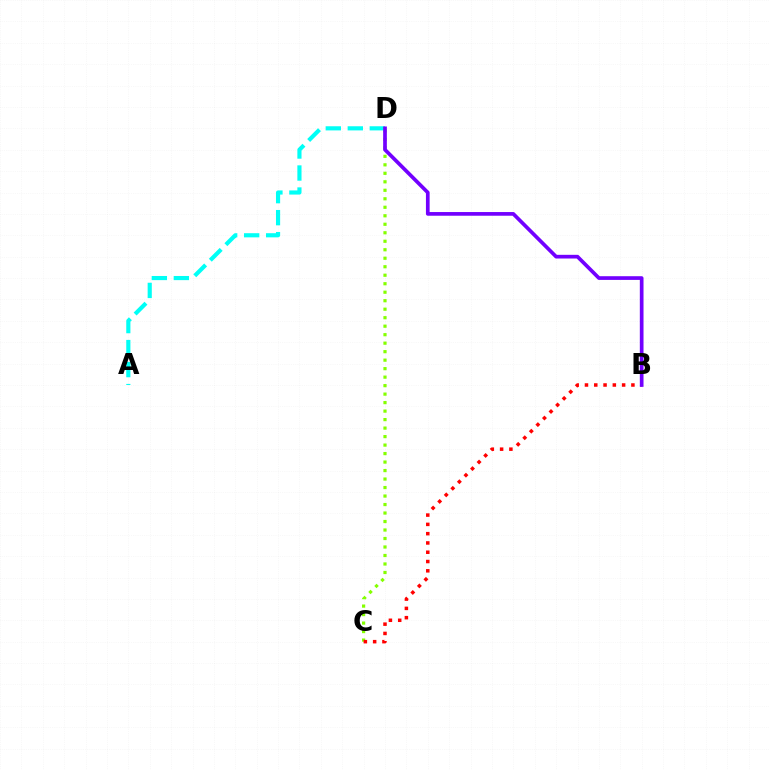{('C', 'D'): [{'color': '#84ff00', 'line_style': 'dotted', 'thickness': 2.31}], ('A', 'D'): [{'color': '#00fff6', 'line_style': 'dashed', 'thickness': 2.99}], ('B', 'C'): [{'color': '#ff0000', 'line_style': 'dotted', 'thickness': 2.52}], ('B', 'D'): [{'color': '#7200ff', 'line_style': 'solid', 'thickness': 2.66}]}